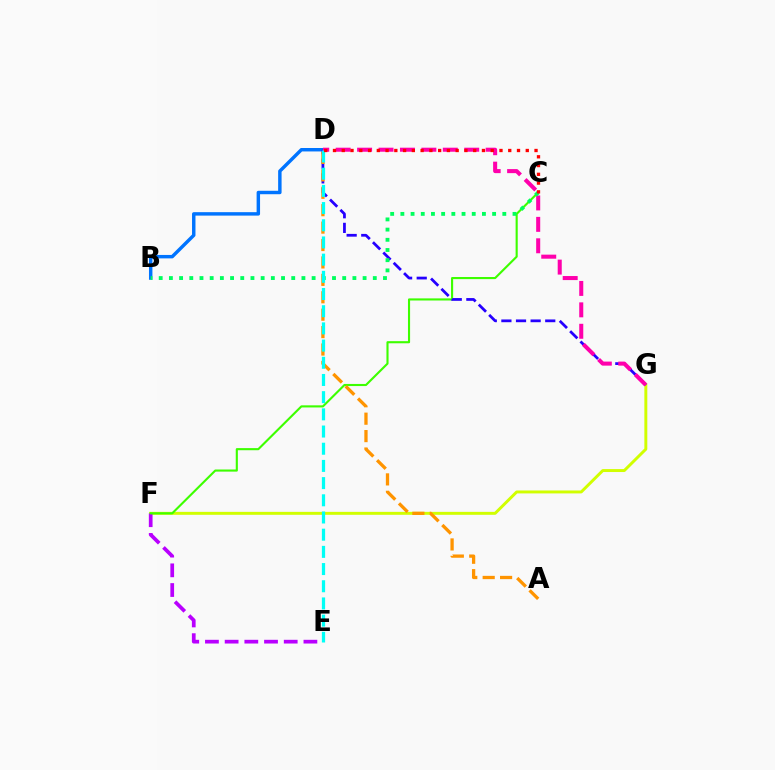{('B', 'D'): [{'color': '#0074ff', 'line_style': 'solid', 'thickness': 2.48}], ('F', 'G'): [{'color': '#d1ff00', 'line_style': 'solid', 'thickness': 2.12}], ('E', 'F'): [{'color': '#b900ff', 'line_style': 'dashed', 'thickness': 2.68}], ('C', 'F'): [{'color': '#3dff00', 'line_style': 'solid', 'thickness': 1.53}], ('D', 'G'): [{'color': '#2500ff', 'line_style': 'dashed', 'thickness': 1.99}, {'color': '#ff00ac', 'line_style': 'dashed', 'thickness': 2.91}], ('A', 'D'): [{'color': '#ff9400', 'line_style': 'dashed', 'thickness': 2.37}], ('B', 'C'): [{'color': '#00ff5c', 'line_style': 'dotted', 'thickness': 2.77}], ('D', 'E'): [{'color': '#00fff6', 'line_style': 'dashed', 'thickness': 2.34}], ('C', 'D'): [{'color': '#ff0000', 'line_style': 'dotted', 'thickness': 2.38}]}